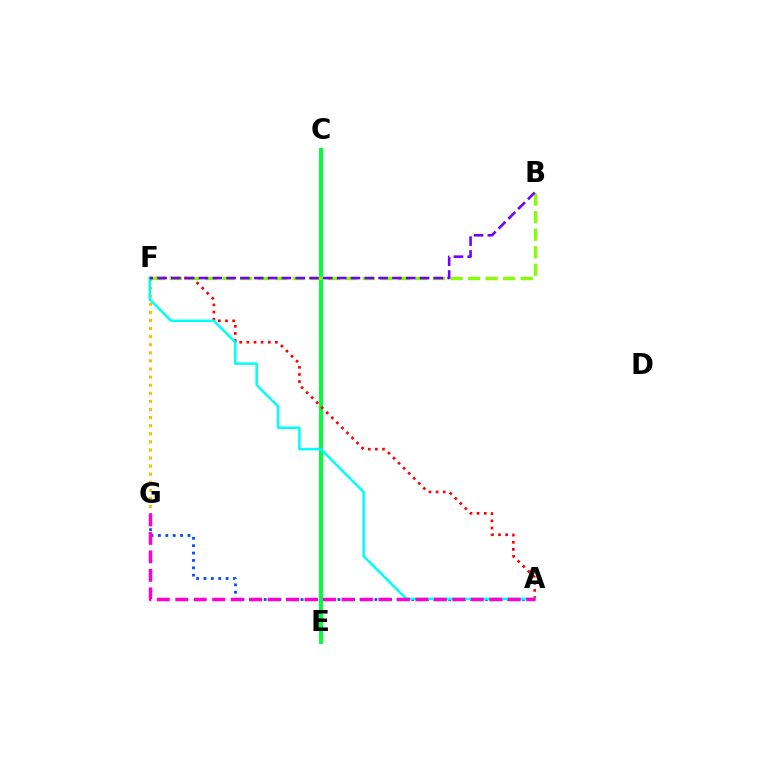{('F', 'G'): [{'color': '#ffbd00', 'line_style': 'dotted', 'thickness': 2.2}], ('C', 'E'): [{'color': '#00ff39', 'line_style': 'solid', 'thickness': 2.84}], ('A', 'F'): [{'color': '#ff0000', 'line_style': 'dotted', 'thickness': 1.94}, {'color': '#00fff6', 'line_style': 'solid', 'thickness': 1.82}], ('A', 'G'): [{'color': '#004bff', 'line_style': 'dotted', 'thickness': 2.0}, {'color': '#ff00cf', 'line_style': 'dashed', 'thickness': 2.51}], ('B', 'F'): [{'color': '#84ff00', 'line_style': 'dashed', 'thickness': 2.38}, {'color': '#7200ff', 'line_style': 'dashed', 'thickness': 1.88}]}